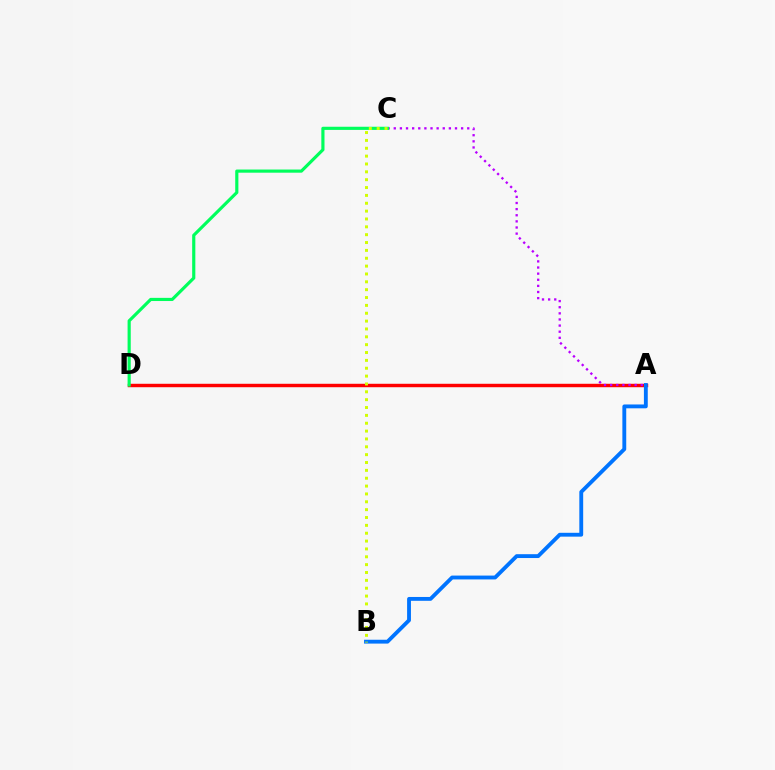{('A', 'D'): [{'color': '#ff0000', 'line_style': 'solid', 'thickness': 2.47}], ('A', 'C'): [{'color': '#b900ff', 'line_style': 'dotted', 'thickness': 1.66}], ('A', 'B'): [{'color': '#0074ff', 'line_style': 'solid', 'thickness': 2.77}], ('C', 'D'): [{'color': '#00ff5c', 'line_style': 'solid', 'thickness': 2.28}], ('B', 'C'): [{'color': '#d1ff00', 'line_style': 'dotted', 'thickness': 2.13}]}